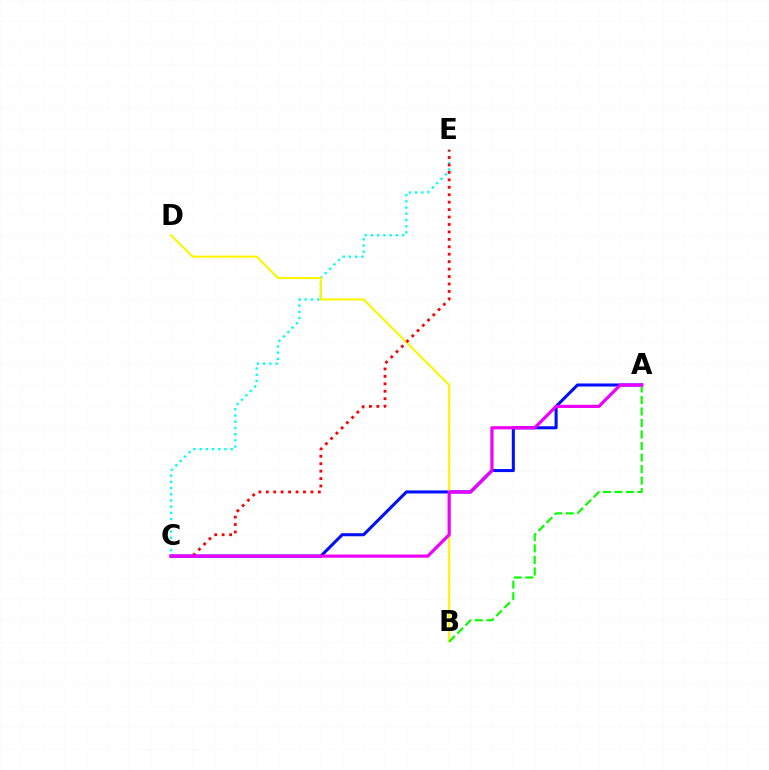{('C', 'E'): [{'color': '#00fff6', 'line_style': 'dotted', 'thickness': 1.69}, {'color': '#ff0000', 'line_style': 'dotted', 'thickness': 2.02}], ('A', 'C'): [{'color': '#0010ff', 'line_style': 'solid', 'thickness': 2.2}, {'color': '#ee00ff', 'line_style': 'solid', 'thickness': 2.3}], ('B', 'D'): [{'color': '#fcf500', 'line_style': 'solid', 'thickness': 1.51}], ('A', 'B'): [{'color': '#08ff00', 'line_style': 'dashed', 'thickness': 1.56}]}